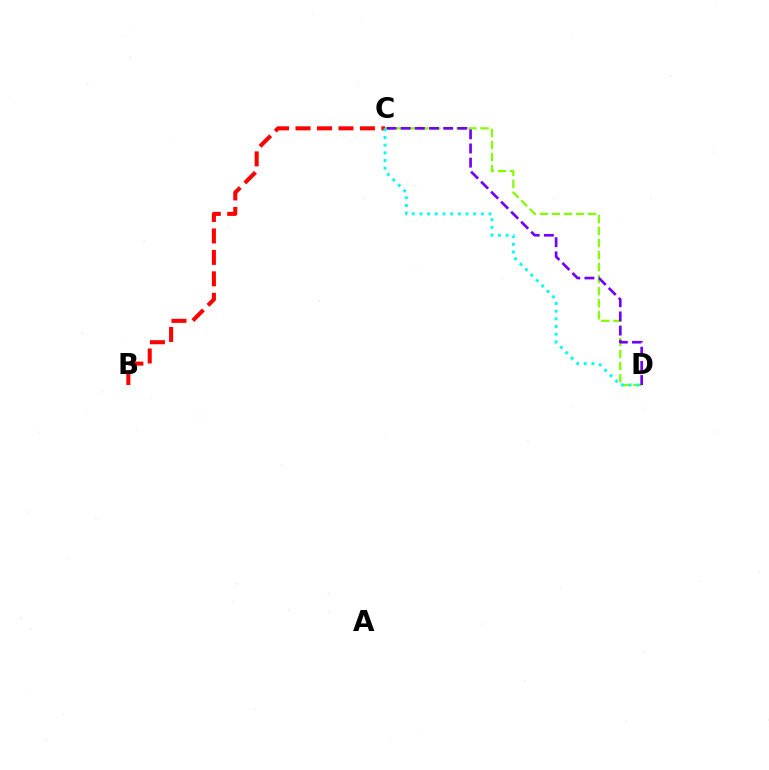{('B', 'C'): [{'color': '#ff0000', 'line_style': 'dashed', 'thickness': 2.92}], ('C', 'D'): [{'color': '#84ff00', 'line_style': 'dashed', 'thickness': 1.63}, {'color': '#7200ff', 'line_style': 'dashed', 'thickness': 1.92}, {'color': '#00fff6', 'line_style': 'dotted', 'thickness': 2.09}]}